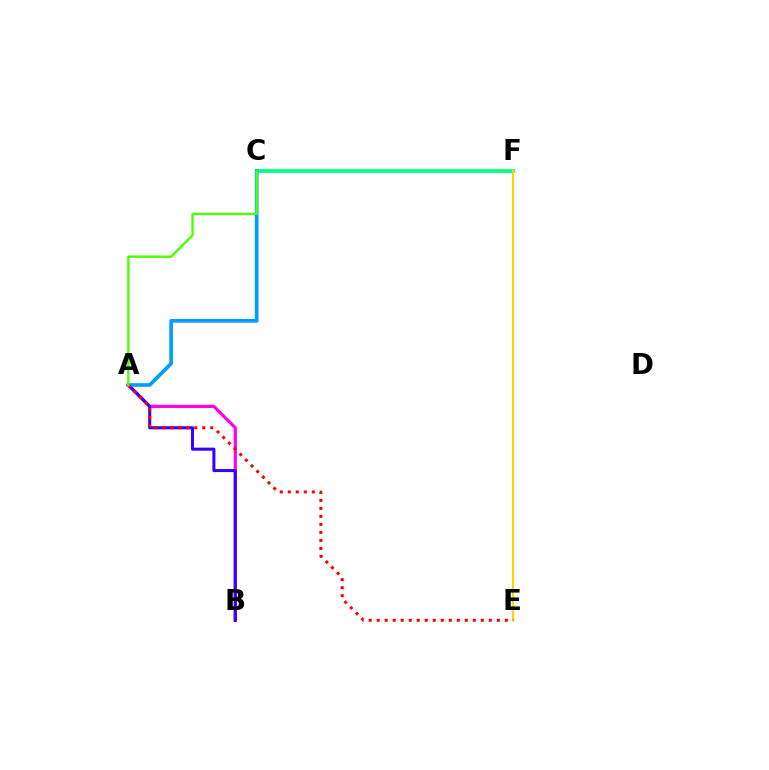{('C', 'F'): [{'color': '#00ff86', 'line_style': 'solid', 'thickness': 2.7}], ('E', 'F'): [{'color': '#ffd500', 'line_style': 'solid', 'thickness': 1.56}], ('A', 'B'): [{'color': '#ff00ed', 'line_style': 'solid', 'thickness': 2.3}, {'color': '#3700ff', 'line_style': 'solid', 'thickness': 2.19}], ('A', 'C'): [{'color': '#009eff', 'line_style': 'solid', 'thickness': 2.64}, {'color': '#4fff00', 'line_style': 'solid', 'thickness': 1.72}], ('A', 'E'): [{'color': '#ff0000', 'line_style': 'dotted', 'thickness': 2.18}]}